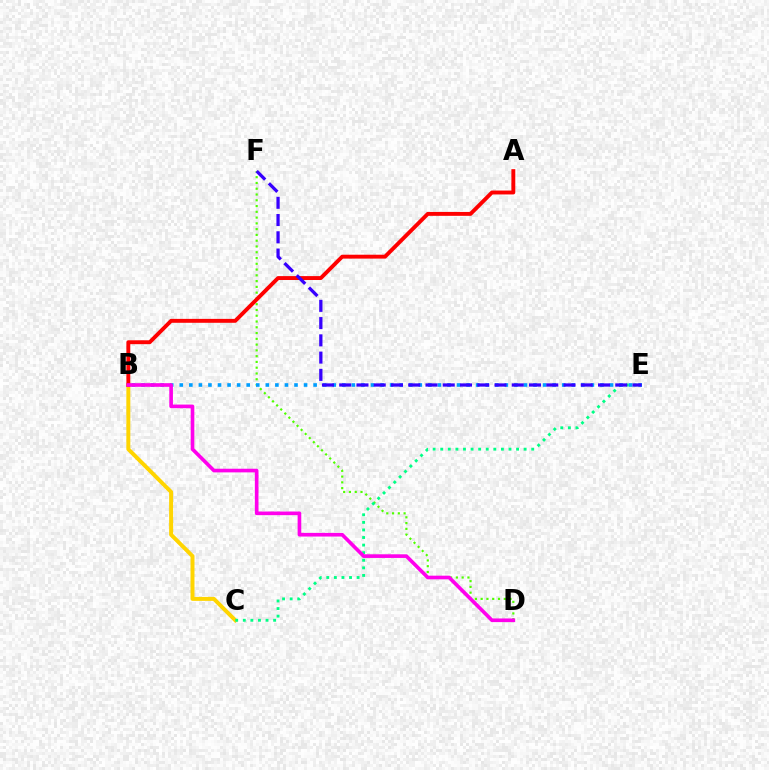{('D', 'F'): [{'color': '#4fff00', 'line_style': 'dotted', 'thickness': 1.57}], ('B', 'C'): [{'color': '#ffd500', 'line_style': 'solid', 'thickness': 2.86}], ('C', 'E'): [{'color': '#00ff86', 'line_style': 'dotted', 'thickness': 2.06}], ('B', 'E'): [{'color': '#009eff', 'line_style': 'dotted', 'thickness': 2.6}], ('A', 'B'): [{'color': '#ff0000', 'line_style': 'solid', 'thickness': 2.81}], ('B', 'D'): [{'color': '#ff00ed', 'line_style': 'solid', 'thickness': 2.62}], ('E', 'F'): [{'color': '#3700ff', 'line_style': 'dashed', 'thickness': 2.34}]}